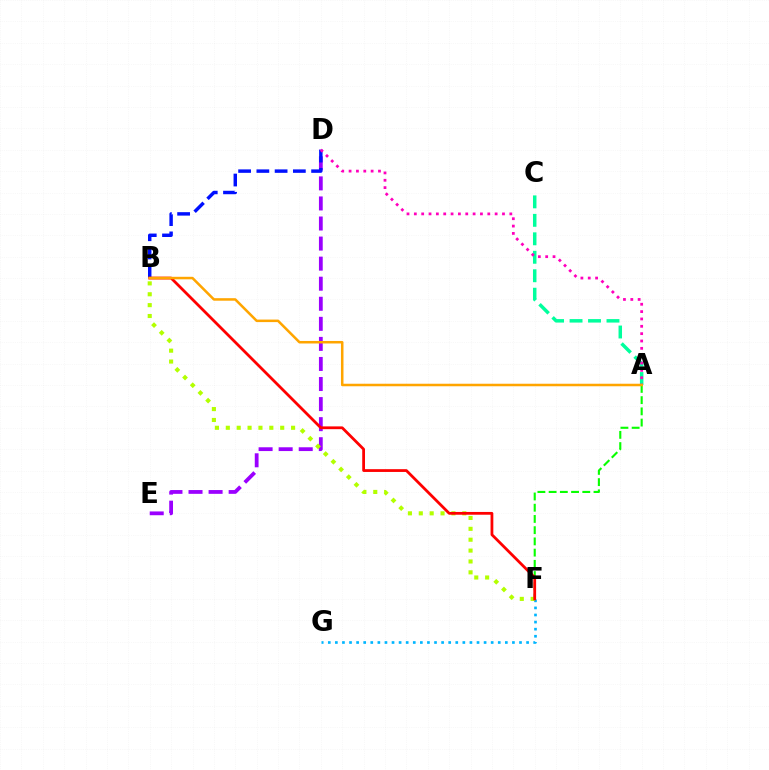{('A', 'C'): [{'color': '#00ff9d', 'line_style': 'dashed', 'thickness': 2.51}], ('F', 'G'): [{'color': '#00b5ff', 'line_style': 'dotted', 'thickness': 1.92}], ('D', 'E'): [{'color': '#9b00ff', 'line_style': 'dashed', 'thickness': 2.73}], ('A', 'F'): [{'color': '#08ff00', 'line_style': 'dashed', 'thickness': 1.52}], ('B', 'F'): [{'color': '#b3ff00', 'line_style': 'dotted', 'thickness': 2.96}, {'color': '#ff0000', 'line_style': 'solid', 'thickness': 2.0}], ('B', 'D'): [{'color': '#0010ff', 'line_style': 'dashed', 'thickness': 2.48}], ('A', 'D'): [{'color': '#ff00bd', 'line_style': 'dotted', 'thickness': 2.0}], ('A', 'B'): [{'color': '#ffa500', 'line_style': 'solid', 'thickness': 1.82}]}